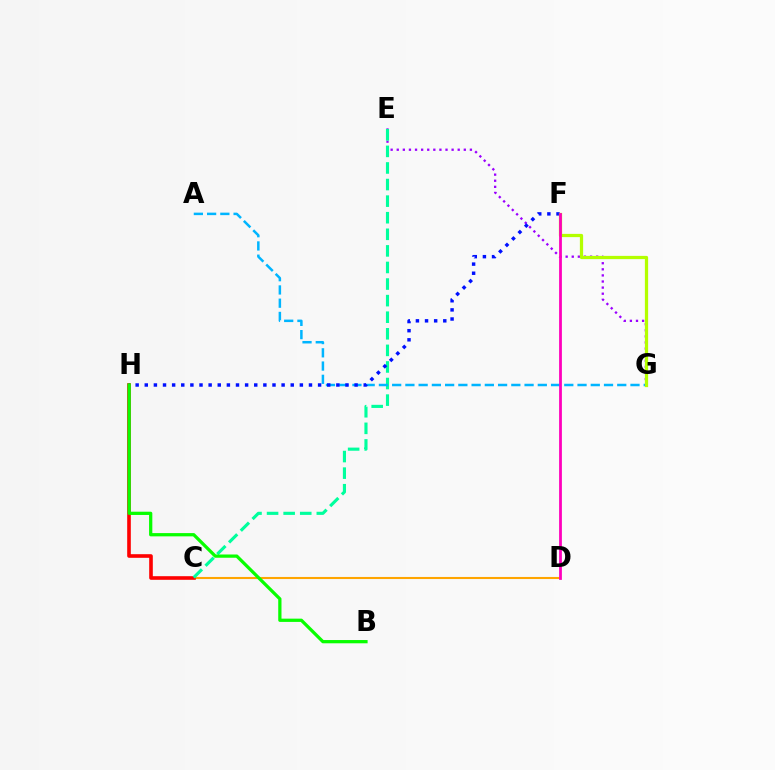{('C', 'D'): [{'color': '#ffa500', 'line_style': 'solid', 'thickness': 1.51}], ('E', 'G'): [{'color': '#9b00ff', 'line_style': 'dotted', 'thickness': 1.66}], ('C', 'H'): [{'color': '#ff0000', 'line_style': 'solid', 'thickness': 2.6}], ('C', 'E'): [{'color': '#00ff9d', 'line_style': 'dashed', 'thickness': 2.25}], ('A', 'G'): [{'color': '#00b5ff', 'line_style': 'dashed', 'thickness': 1.8}], ('F', 'H'): [{'color': '#0010ff', 'line_style': 'dotted', 'thickness': 2.48}], ('F', 'G'): [{'color': '#b3ff00', 'line_style': 'solid', 'thickness': 2.33}], ('B', 'H'): [{'color': '#08ff00', 'line_style': 'solid', 'thickness': 2.34}], ('D', 'F'): [{'color': '#ff00bd', 'line_style': 'solid', 'thickness': 2.0}]}